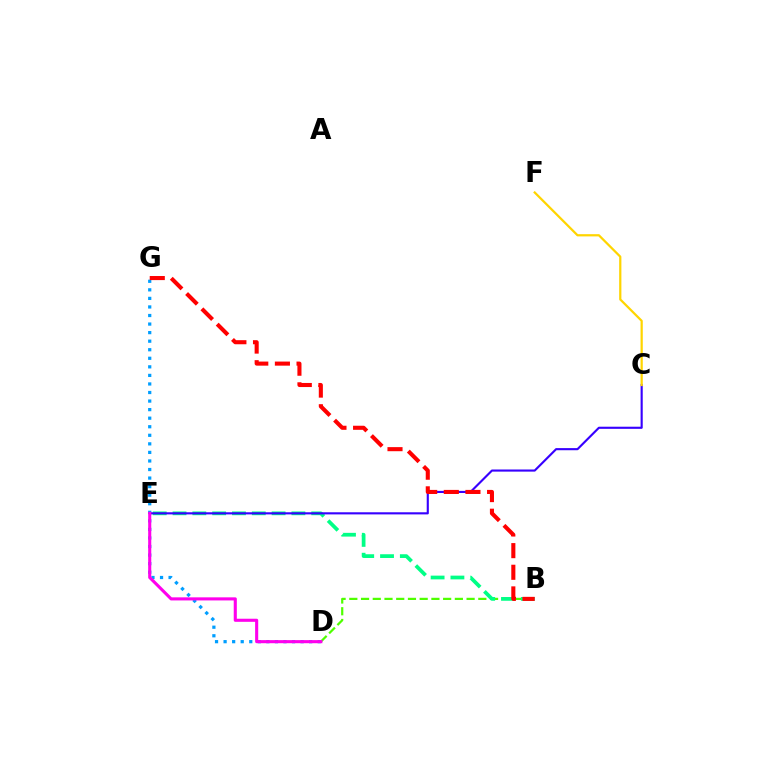{('B', 'D'): [{'color': '#4fff00', 'line_style': 'dashed', 'thickness': 1.59}], ('D', 'G'): [{'color': '#009eff', 'line_style': 'dotted', 'thickness': 2.32}], ('B', 'E'): [{'color': '#00ff86', 'line_style': 'dashed', 'thickness': 2.69}], ('C', 'E'): [{'color': '#3700ff', 'line_style': 'solid', 'thickness': 1.53}], ('D', 'E'): [{'color': '#ff00ed', 'line_style': 'solid', 'thickness': 2.23}], ('B', 'G'): [{'color': '#ff0000', 'line_style': 'dashed', 'thickness': 2.94}], ('C', 'F'): [{'color': '#ffd500', 'line_style': 'solid', 'thickness': 1.61}]}